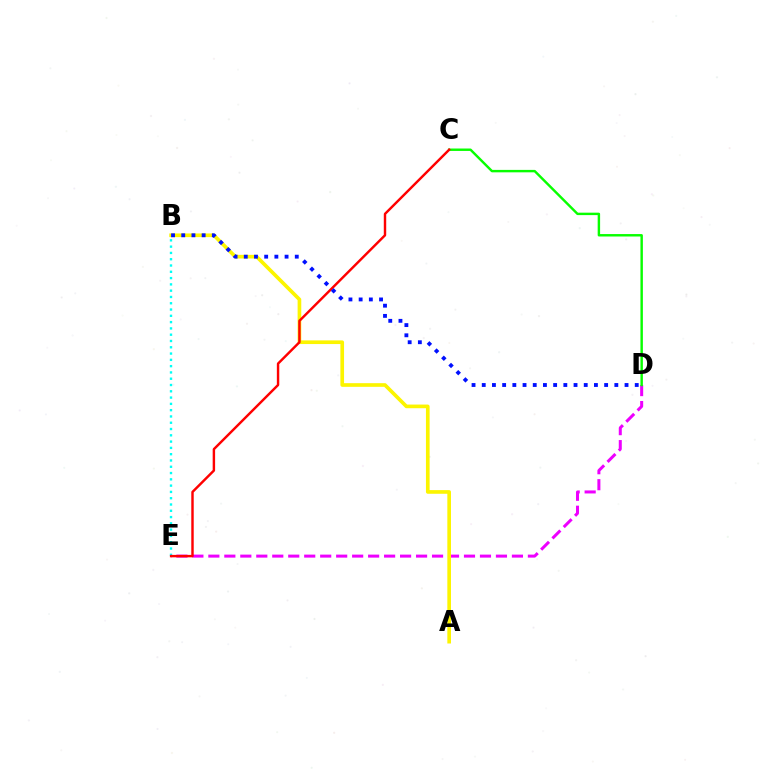{('B', 'E'): [{'color': '#00fff6', 'line_style': 'dotted', 'thickness': 1.71}], ('D', 'E'): [{'color': '#ee00ff', 'line_style': 'dashed', 'thickness': 2.17}], ('C', 'D'): [{'color': '#08ff00', 'line_style': 'solid', 'thickness': 1.75}], ('A', 'B'): [{'color': '#fcf500', 'line_style': 'solid', 'thickness': 2.63}], ('C', 'E'): [{'color': '#ff0000', 'line_style': 'solid', 'thickness': 1.75}], ('B', 'D'): [{'color': '#0010ff', 'line_style': 'dotted', 'thickness': 2.77}]}